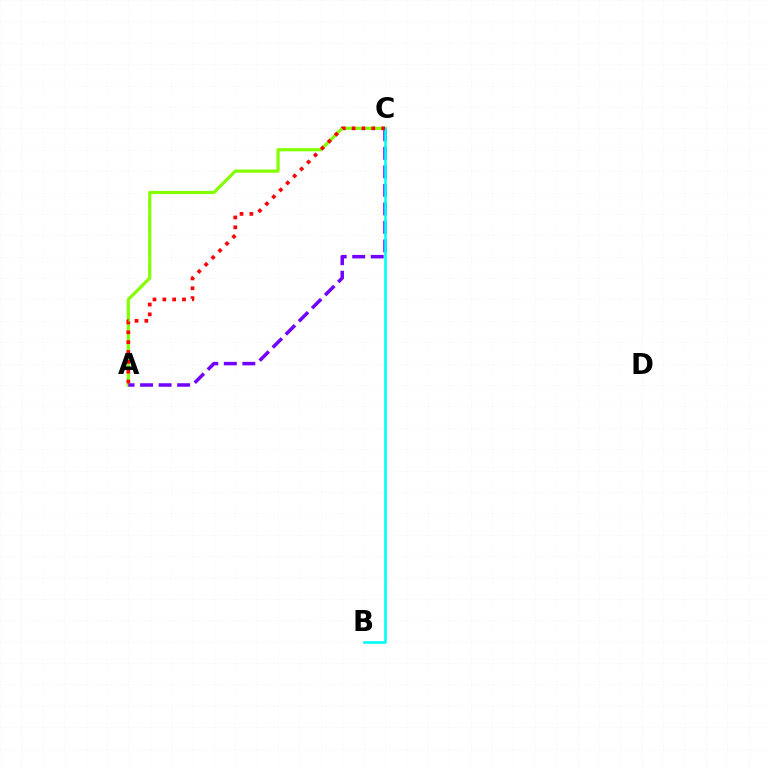{('A', 'C'): [{'color': '#84ff00', 'line_style': 'solid', 'thickness': 2.29}, {'color': '#7200ff', 'line_style': 'dashed', 'thickness': 2.52}, {'color': '#ff0000', 'line_style': 'dotted', 'thickness': 2.67}], ('B', 'C'): [{'color': '#00fff6', 'line_style': 'solid', 'thickness': 1.9}]}